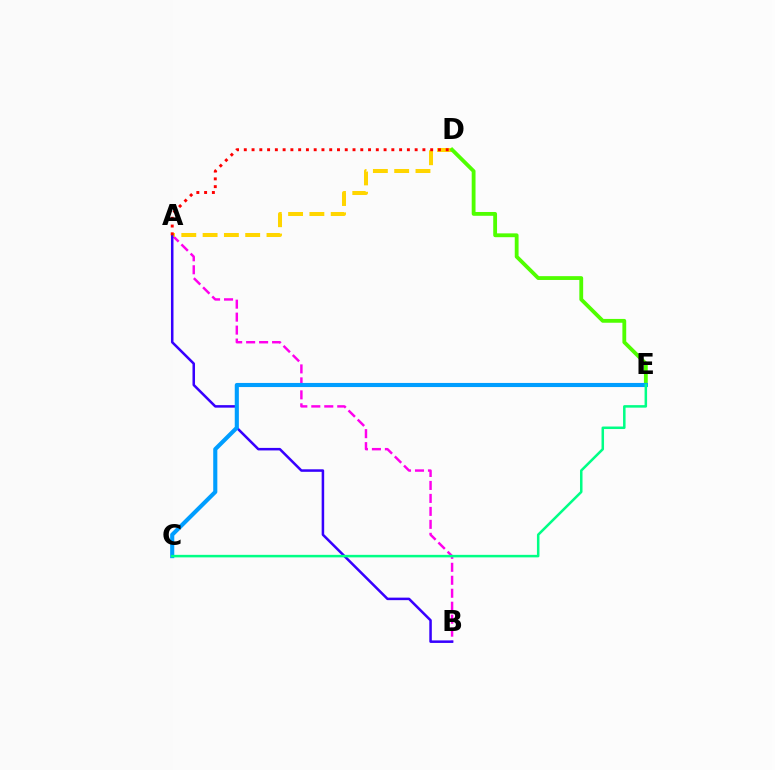{('A', 'B'): [{'color': '#ff00ed', 'line_style': 'dashed', 'thickness': 1.76}, {'color': '#3700ff', 'line_style': 'solid', 'thickness': 1.82}], ('A', 'D'): [{'color': '#ffd500', 'line_style': 'dashed', 'thickness': 2.89}, {'color': '#ff0000', 'line_style': 'dotted', 'thickness': 2.11}], ('D', 'E'): [{'color': '#4fff00', 'line_style': 'solid', 'thickness': 2.75}], ('C', 'E'): [{'color': '#009eff', 'line_style': 'solid', 'thickness': 2.96}, {'color': '#00ff86', 'line_style': 'solid', 'thickness': 1.81}]}